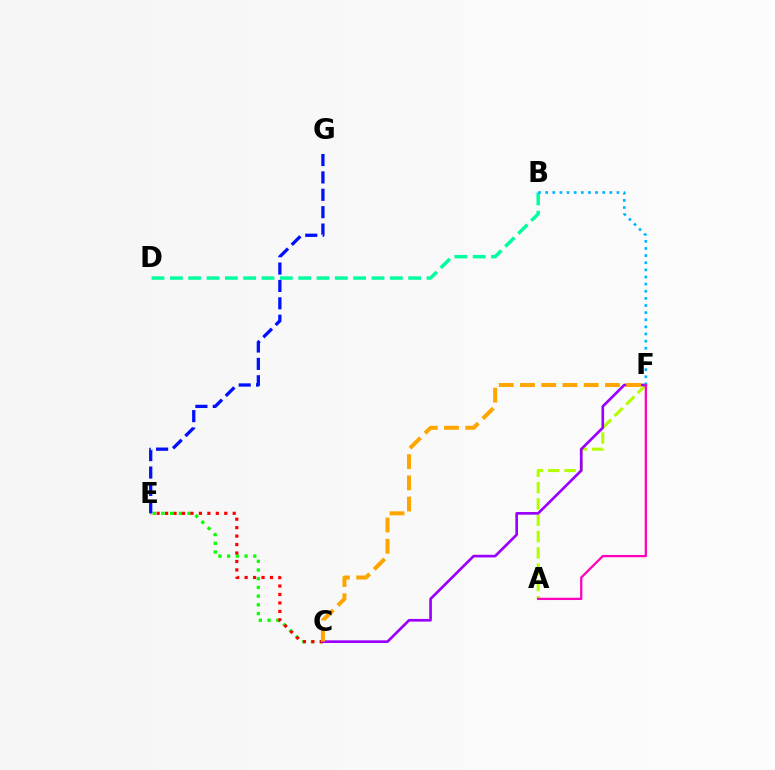{('B', 'D'): [{'color': '#00ff9d', 'line_style': 'dashed', 'thickness': 2.49}], ('C', 'E'): [{'color': '#08ff00', 'line_style': 'dotted', 'thickness': 2.37}, {'color': '#ff0000', 'line_style': 'dotted', 'thickness': 2.3}], ('A', 'F'): [{'color': '#b3ff00', 'line_style': 'dashed', 'thickness': 2.22}, {'color': '#ff00bd', 'line_style': 'solid', 'thickness': 1.63}], ('C', 'F'): [{'color': '#9b00ff', 'line_style': 'solid', 'thickness': 1.92}, {'color': '#ffa500', 'line_style': 'dashed', 'thickness': 2.89}], ('B', 'F'): [{'color': '#00b5ff', 'line_style': 'dotted', 'thickness': 1.94}], ('E', 'G'): [{'color': '#0010ff', 'line_style': 'dashed', 'thickness': 2.36}]}